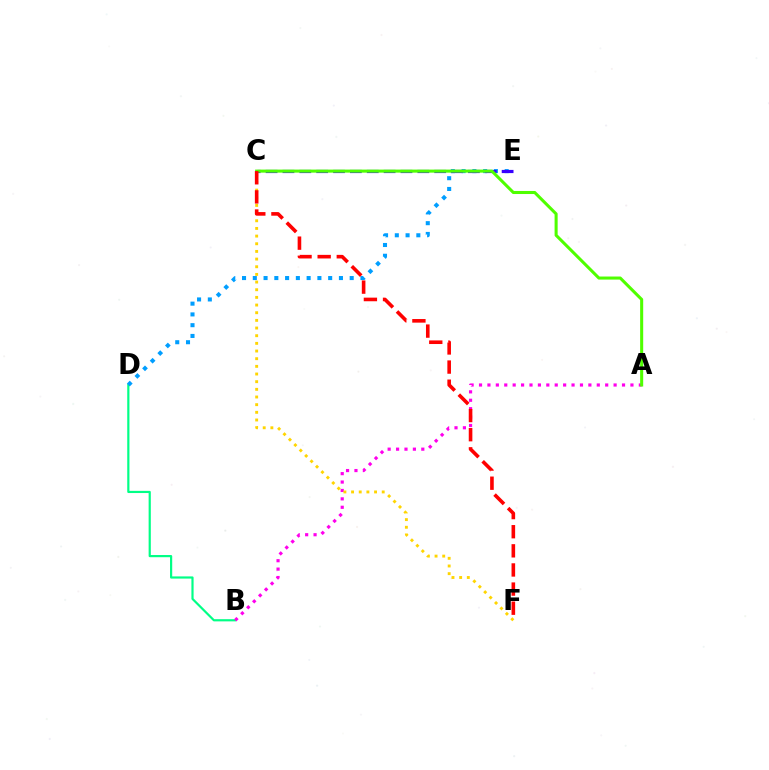{('B', 'D'): [{'color': '#00ff86', 'line_style': 'solid', 'thickness': 1.58}], ('A', 'B'): [{'color': '#ff00ed', 'line_style': 'dotted', 'thickness': 2.29}], ('D', 'E'): [{'color': '#009eff', 'line_style': 'dotted', 'thickness': 2.93}], ('C', 'E'): [{'color': '#3700ff', 'line_style': 'dashed', 'thickness': 2.29}], ('C', 'F'): [{'color': '#ffd500', 'line_style': 'dotted', 'thickness': 2.08}, {'color': '#ff0000', 'line_style': 'dashed', 'thickness': 2.6}], ('A', 'C'): [{'color': '#4fff00', 'line_style': 'solid', 'thickness': 2.2}]}